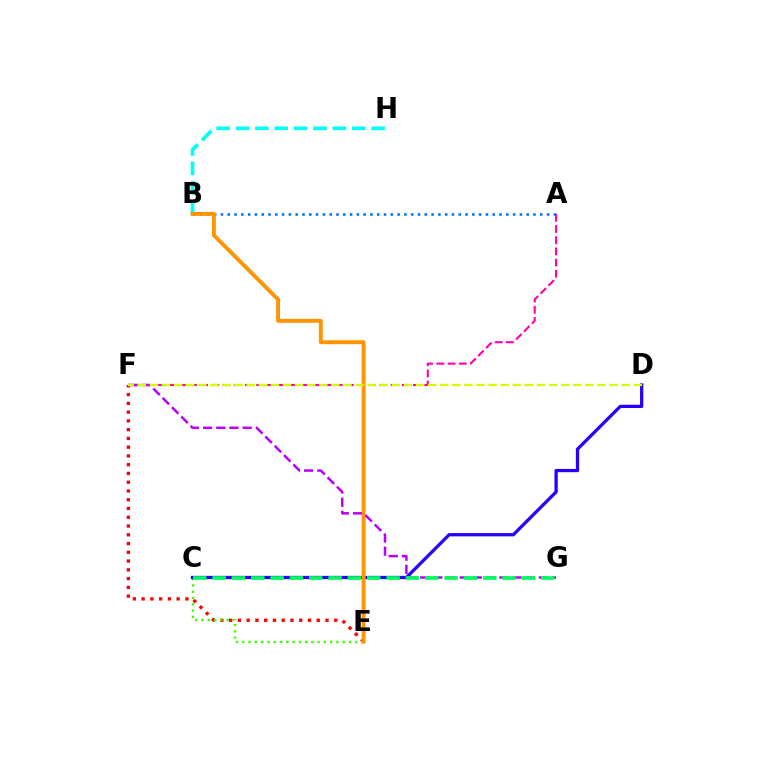{('E', 'F'): [{'color': '#ff0000', 'line_style': 'dotted', 'thickness': 2.38}], ('B', 'H'): [{'color': '#00fff6', 'line_style': 'dashed', 'thickness': 2.63}], ('A', 'F'): [{'color': '#ff00ac', 'line_style': 'dashed', 'thickness': 1.52}], ('A', 'B'): [{'color': '#0074ff', 'line_style': 'dotted', 'thickness': 1.85}], ('C', 'E'): [{'color': '#3dff00', 'line_style': 'dotted', 'thickness': 1.71}], ('C', 'D'): [{'color': '#2500ff', 'line_style': 'solid', 'thickness': 2.35}], ('B', 'E'): [{'color': '#ff9400', 'line_style': 'solid', 'thickness': 2.82}], ('F', 'G'): [{'color': '#b900ff', 'line_style': 'dashed', 'thickness': 1.79}], ('D', 'F'): [{'color': '#d1ff00', 'line_style': 'dashed', 'thickness': 1.64}], ('C', 'G'): [{'color': '#00ff5c', 'line_style': 'dashed', 'thickness': 2.63}]}